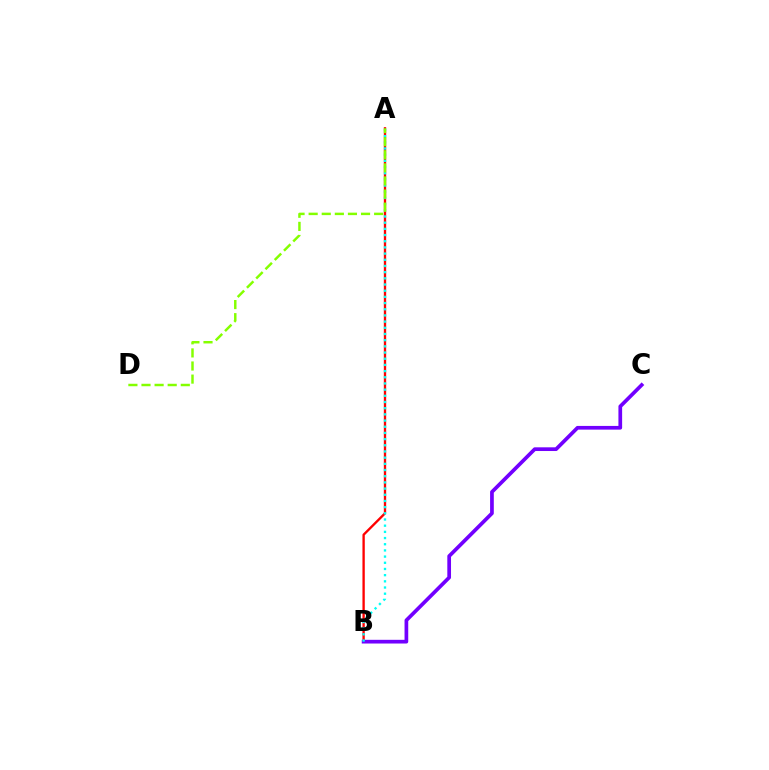{('A', 'B'): [{'color': '#ff0000', 'line_style': 'solid', 'thickness': 1.68}, {'color': '#00fff6', 'line_style': 'dotted', 'thickness': 1.68}], ('B', 'C'): [{'color': '#7200ff', 'line_style': 'solid', 'thickness': 2.67}], ('A', 'D'): [{'color': '#84ff00', 'line_style': 'dashed', 'thickness': 1.78}]}